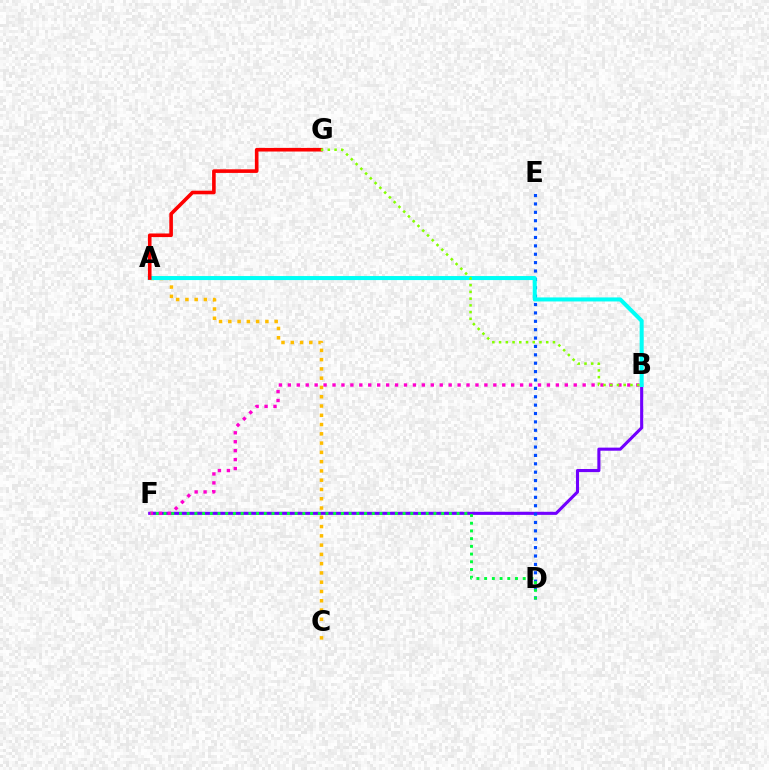{('B', 'F'): [{'color': '#7200ff', 'line_style': 'solid', 'thickness': 2.22}, {'color': '#ff00cf', 'line_style': 'dotted', 'thickness': 2.43}], ('A', 'C'): [{'color': '#ffbd00', 'line_style': 'dotted', 'thickness': 2.52}], ('D', 'E'): [{'color': '#004bff', 'line_style': 'dotted', 'thickness': 2.28}], ('A', 'B'): [{'color': '#00fff6', 'line_style': 'solid', 'thickness': 2.9}], ('A', 'G'): [{'color': '#ff0000', 'line_style': 'solid', 'thickness': 2.6}], ('D', 'F'): [{'color': '#00ff39', 'line_style': 'dotted', 'thickness': 2.1}], ('B', 'G'): [{'color': '#84ff00', 'line_style': 'dotted', 'thickness': 1.83}]}